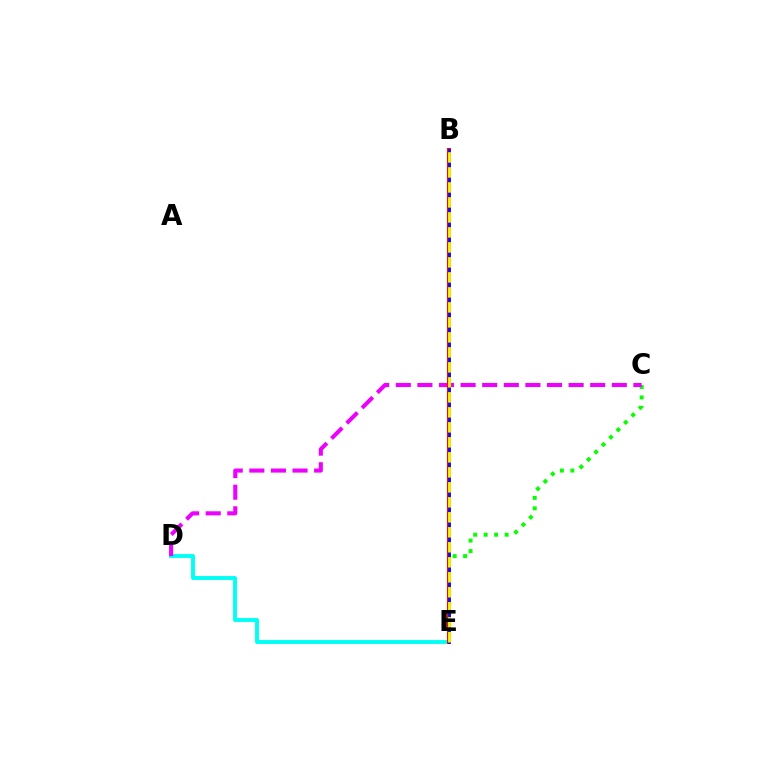{('C', 'E'): [{'color': '#08ff00', 'line_style': 'dotted', 'thickness': 2.85}], ('D', 'E'): [{'color': '#00fff6', 'line_style': 'solid', 'thickness': 2.79}], ('C', 'D'): [{'color': '#ee00ff', 'line_style': 'dashed', 'thickness': 2.93}], ('B', 'E'): [{'color': '#ff0000', 'line_style': 'solid', 'thickness': 2.85}, {'color': '#0010ff', 'line_style': 'solid', 'thickness': 1.88}, {'color': '#fcf500', 'line_style': 'dashed', 'thickness': 2.04}]}